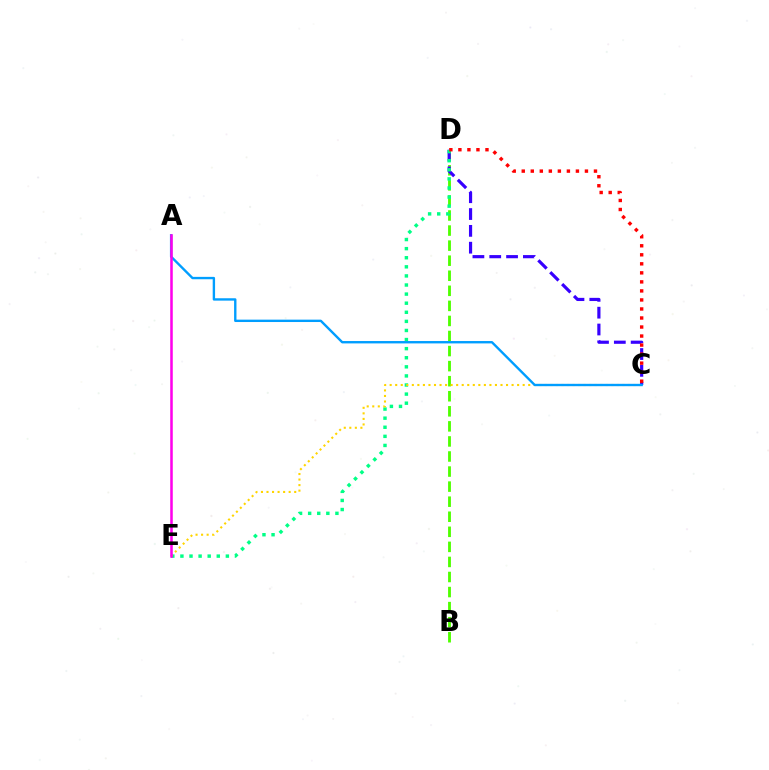{('B', 'D'): [{'color': '#4fff00', 'line_style': 'dashed', 'thickness': 2.05}], ('C', 'D'): [{'color': '#3700ff', 'line_style': 'dashed', 'thickness': 2.29}, {'color': '#ff0000', 'line_style': 'dotted', 'thickness': 2.45}], ('D', 'E'): [{'color': '#00ff86', 'line_style': 'dotted', 'thickness': 2.47}], ('C', 'E'): [{'color': '#ffd500', 'line_style': 'dotted', 'thickness': 1.51}], ('A', 'C'): [{'color': '#009eff', 'line_style': 'solid', 'thickness': 1.71}], ('A', 'E'): [{'color': '#ff00ed', 'line_style': 'solid', 'thickness': 1.83}]}